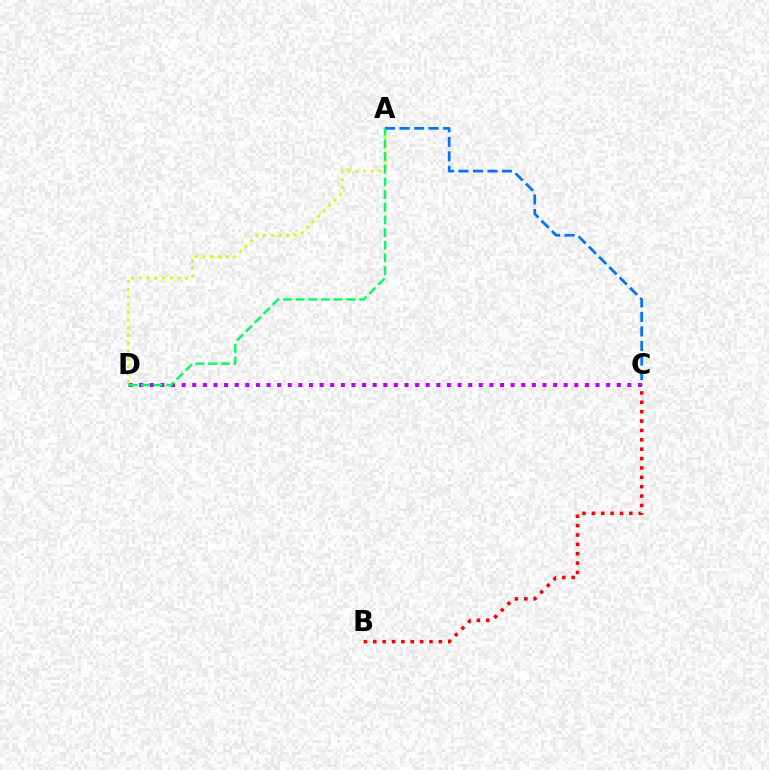{('C', 'D'): [{'color': '#b900ff', 'line_style': 'dotted', 'thickness': 2.88}], ('B', 'C'): [{'color': '#ff0000', 'line_style': 'dotted', 'thickness': 2.55}], ('A', 'D'): [{'color': '#d1ff00', 'line_style': 'dotted', 'thickness': 2.1}, {'color': '#00ff5c', 'line_style': 'dashed', 'thickness': 1.72}], ('A', 'C'): [{'color': '#0074ff', 'line_style': 'dashed', 'thickness': 1.97}]}